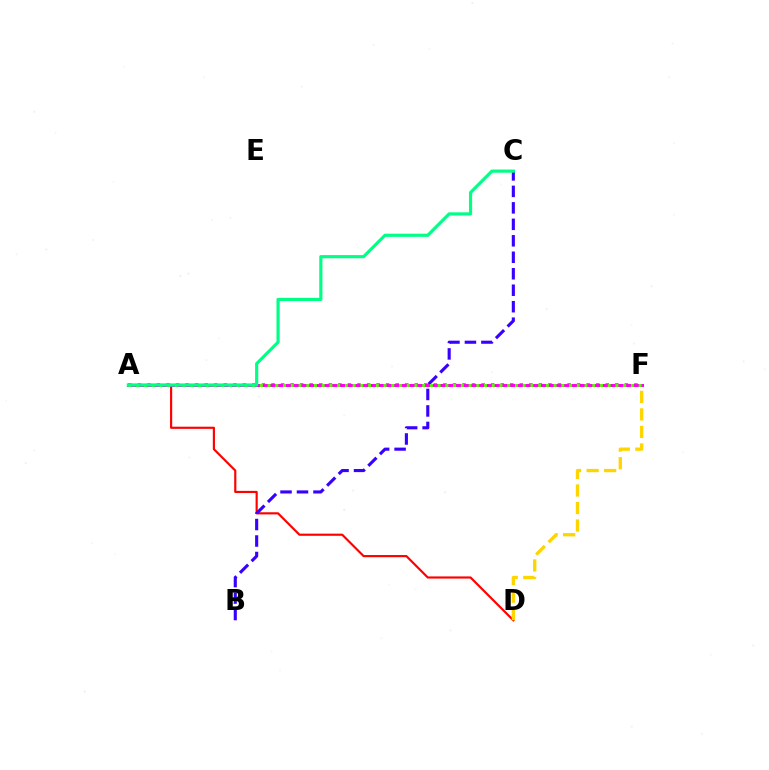{('A', 'D'): [{'color': '#ff0000', 'line_style': 'solid', 'thickness': 1.55}], ('A', 'F'): [{'color': '#009eff', 'line_style': 'dotted', 'thickness': 2.59}, {'color': '#ff00ed', 'line_style': 'solid', 'thickness': 2.15}, {'color': '#4fff00', 'line_style': 'dotted', 'thickness': 2.1}], ('D', 'F'): [{'color': '#ffd500', 'line_style': 'dashed', 'thickness': 2.38}], ('B', 'C'): [{'color': '#3700ff', 'line_style': 'dashed', 'thickness': 2.24}], ('A', 'C'): [{'color': '#00ff86', 'line_style': 'solid', 'thickness': 2.28}]}